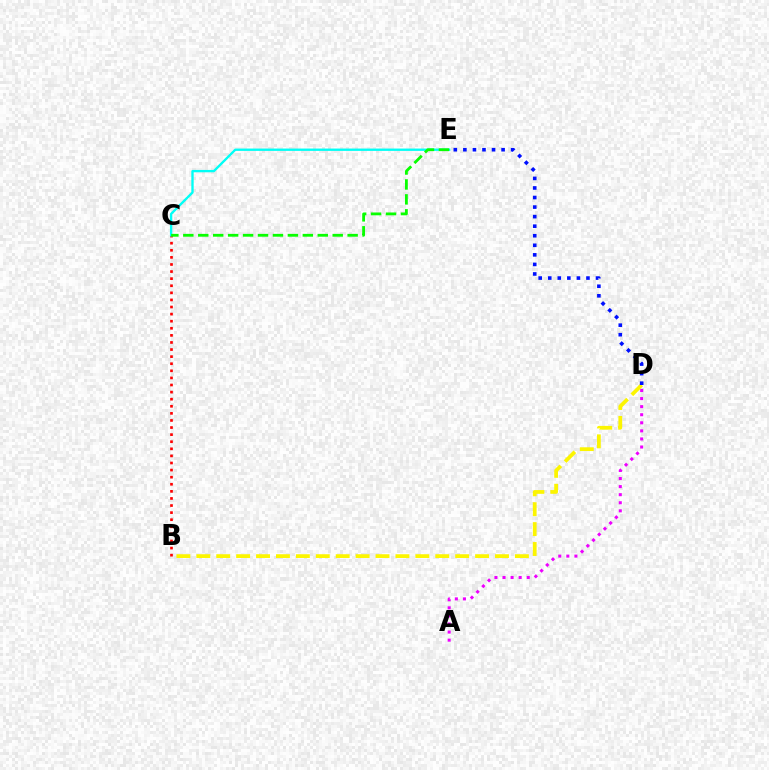{('A', 'D'): [{'color': '#ee00ff', 'line_style': 'dotted', 'thickness': 2.19}], ('B', 'C'): [{'color': '#ff0000', 'line_style': 'dotted', 'thickness': 1.93}], ('C', 'E'): [{'color': '#00fff6', 'line_style': 'solid', 'thickness': 1.69}, {'color': '#08ff00', 'line_style': 'dashed', 'thickness': 2.03}], ('B', 'D'): [{'color': '#fcf500', 'line_style': 'dashed', 'thickness': 2.71}], ('D', 'E'): [{'color': '#0010ff', 'line_style': 'dotted', 'thickness': 2.6}]}